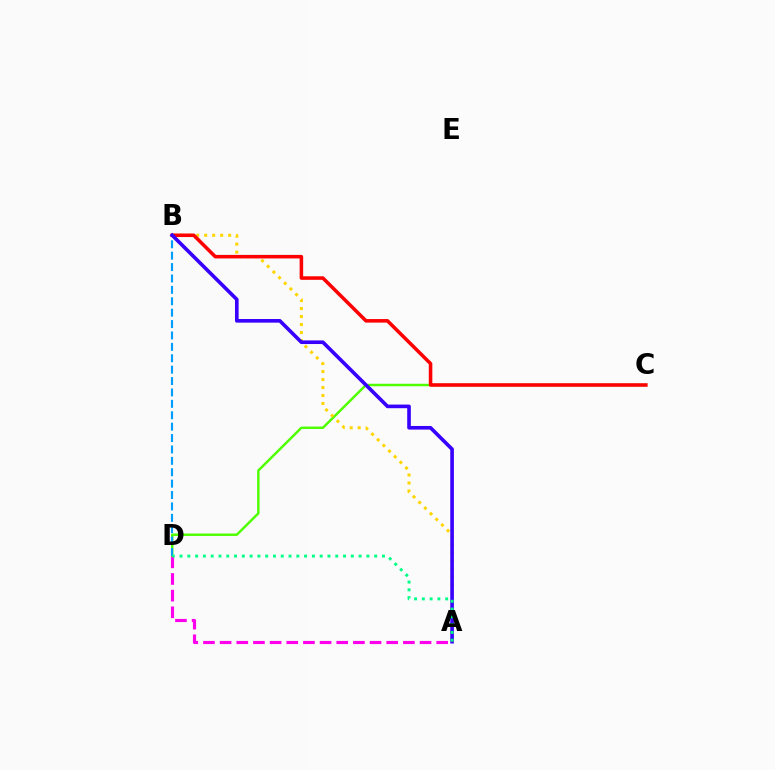{('C', 'D'): [{'color': '#4fff00', 'line_style': 'solid', 'thickness': 1.77}], ('A', 'D'): [{'color': '#ff00ed', 'line_style': 'dashed', 'thickness': 2.26}, {'color': '#00ff86', 'line_style': 'dotted', 'thickness': 2.12}], ('B', 'D'): [{'color': '#009eff', 'line_style': 'dashed', 'thickness': 1.55}], ('A', 'B'): [{'color': '#ffd500', 'line_style': 'dotted', 'thickness': 2.17}, {'color': '#3700ff', 'line_style': 'solid', 'thickness': 2.61}], ('B', 'C'): [{'color': '#ff0000', 'line_style': 'solid', 'thickness': 2.55}]}